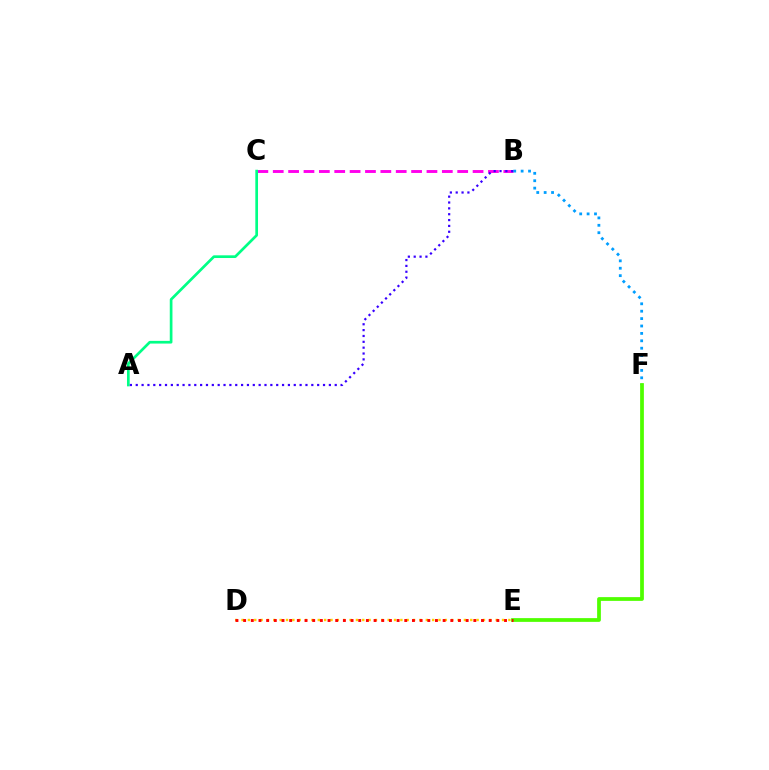{('B', 'C'): [{'color': '#ff00ed', 'line_style': 'dashed', 'thickness': 2.09}], ('D', 'E'): [{'color': '#ffd500', 'line_style': 'dotted', 'thickness': 1.73}, {'color': '#ff0000', 'line_style': 'dotted', 'thickness': 2.08}], ('A', 'C'): [{'color': '#00ff86', 'line_style': 'solid', 'thickness': 1.94}], ('B', 'F'): [{'color': '#009eff', 'line_style': 'dotted', 'thickness': 2.01}], ('E', 'F'): [{'color': '#4fff00', 'line_style': 'solid', 'thickness': 2.7}], ('A', 'B'): [{'color': '#3700ff', 'line_style': 'dotted', 'thickness': 1.59}]}